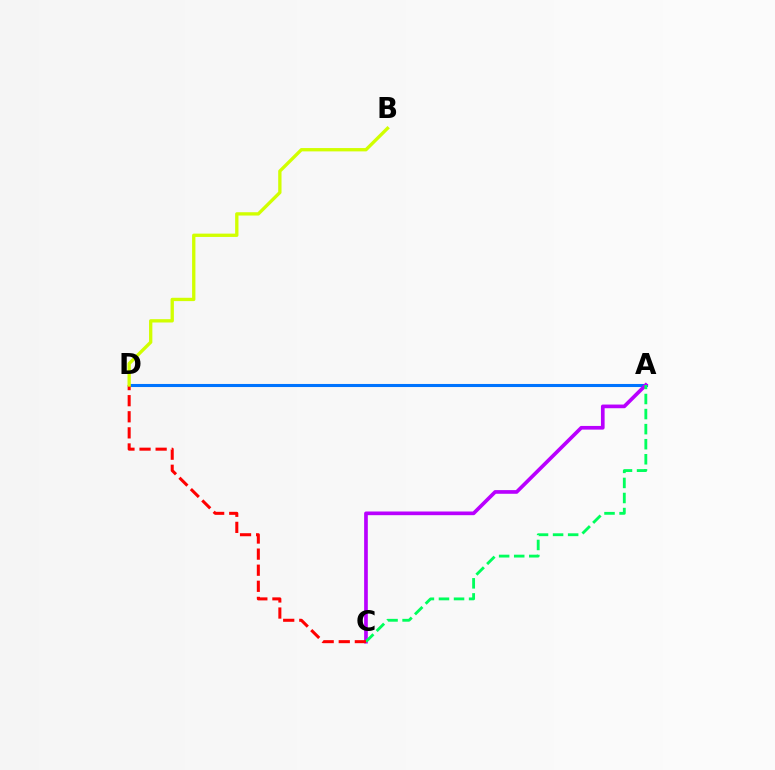{('A', 'D'): [{'color': '#0074ff', 'line_style': 'solid', 'thickness': 2.21}], ('A', 'C'): [{'color': '#b900ff', 'line_style': 'solid', 'thickness': 2.65}, {'color': '#00ff5c', 'line_style': 'dashed', 'thickness': 2.05}], ('C', 'D'): [{'color': '#ff0000', 'line_style': 'dashed', 'thickness': 2.19}], ('B', 'D'): [{'color': '#d1ff00', 'line_style': 'solid', 'thickness': 2.39}]}